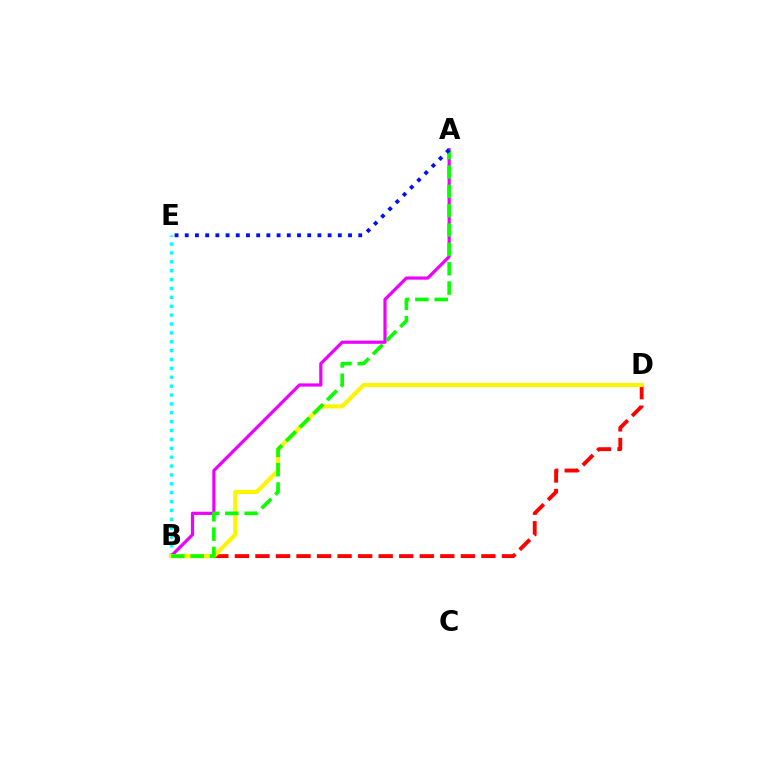{('B', 'D'): [{'color': '#ff0000', 'line_style': 'dashed', 'thickness': 2.79}, {'color': '#fcf500', 'line_style': 'solid', 'thickness': 2.95}], ('B', 'E'): [{'color': '#00fff6', 'line_style': 'dotted', 'thickness': 2.41}], ('A', 'B'): [{'color': '#ee00ff', 'line_style': 'solid', 'thickness': 2.31}, {'color': '#08ff00', 'line_style': 'dashed', 'thickness': 2.63}], ('A', 'E'): [{'color': '#0010ff', 'line_style': 'dotted', 'thickness': 2.77}]}